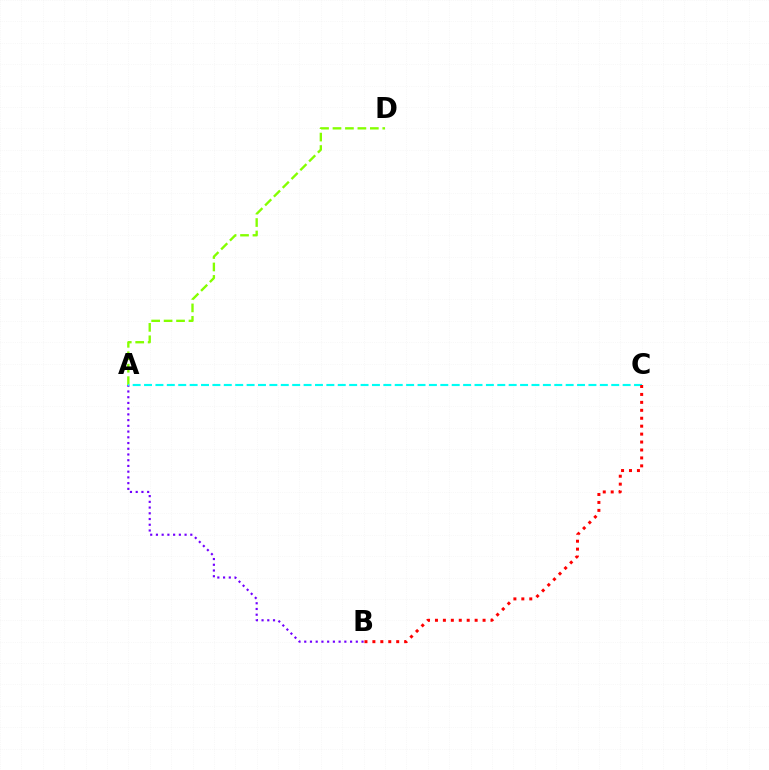{('A', 'D'): [{'color': '#84ff00', 'line_style': 'dashed', 'thickness': 1.69}], ('A', 'B'): [{'color': '#7200ff', 'line_style': 'dotted', 'thickness': 1.56}], ('A', 'C'): [{'color': '#00fff6', 'line_style': 'dashed', 'thickness': 1.55}], ('B', 'C'): [{'color': '#ff0000', 'line_style': 'dotted', 'thickness': 2.16}]}